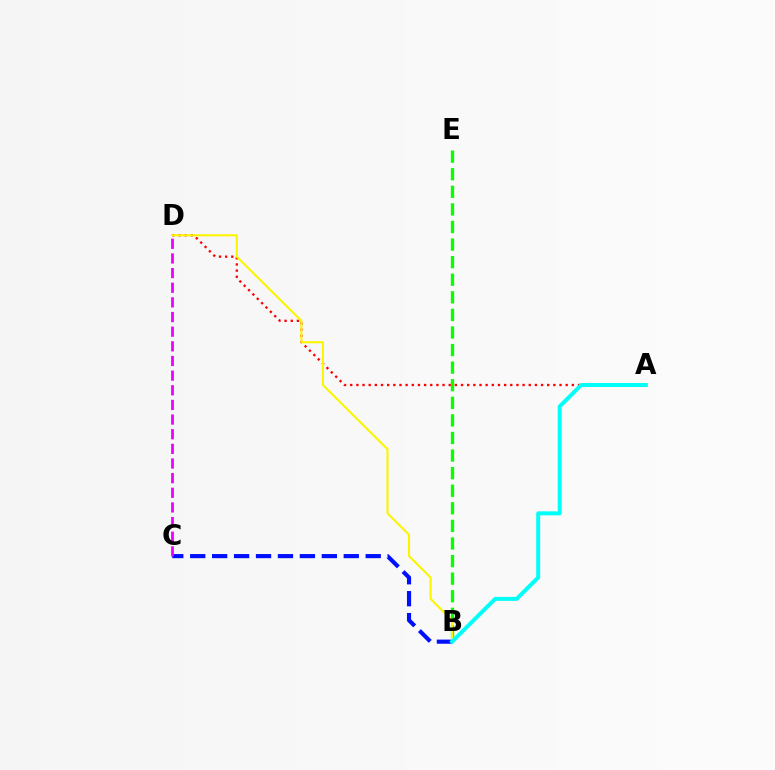{('B', 'E'): [{'color': '#08ff00', 'line_style': 'dashed', 'thickness': 2.39}], ('A', 'D'): [{'color': '#ff0000', 'line_style': 'dotted', 'thickness': 1.67}], ('B', 'C'): [{'color': '#0010ff', 'line_style': 'dashed', 'thickness': 2.98}], ('B', 'D'): [{'color': '#fcf500', 'line_style': 'solid', 'thickness': 1.51}], ('A', 'B'): [{'color': '#00fff6', 'line_style': 'solid', 'thickness': 2.86}], ('C', 'D'): [{'color': '#ee00ff', 'line_style': 'dashed', 'thickness': 1.99}]}